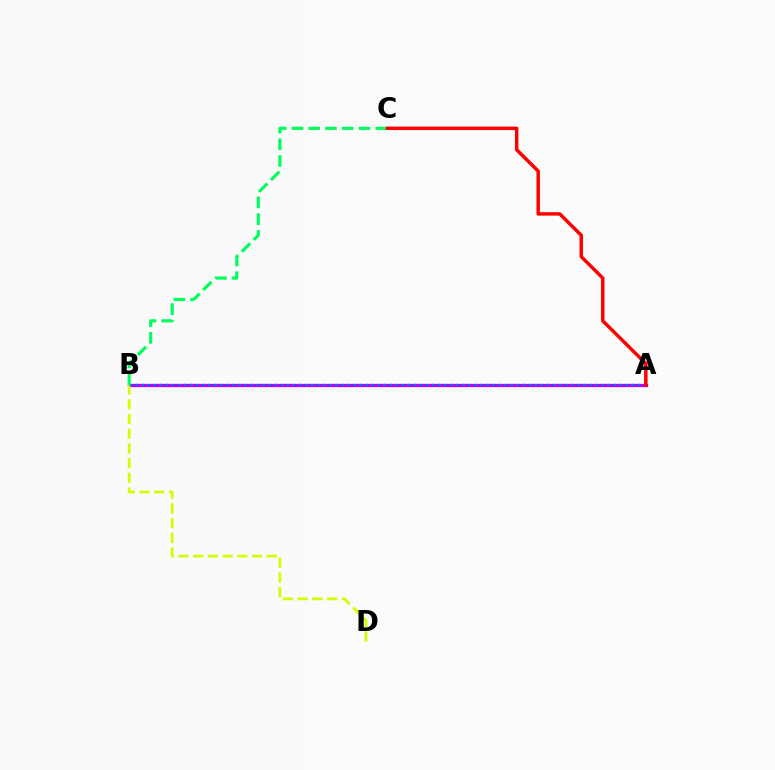{('A', 'B'): [{'color': '#b900ff', 'line_style': 'solid', 'thickness': 2.35}, {'color': '#0074ff', 'line_style': 'dotted', 'thickness': 1.64}], ('B', 'D'): [{'color': '#d1ff00', 'line_style': 'dashed', 'thickness': 2.0}], ('B', 'C'): [{'color': '#00ff5c', 'line_style': 'dashed', 'thickness': 2.28}], ('A', 'C'): [{'color': '#ff0000', 'line_style': 'solid', 'thickness': 2.49}]}